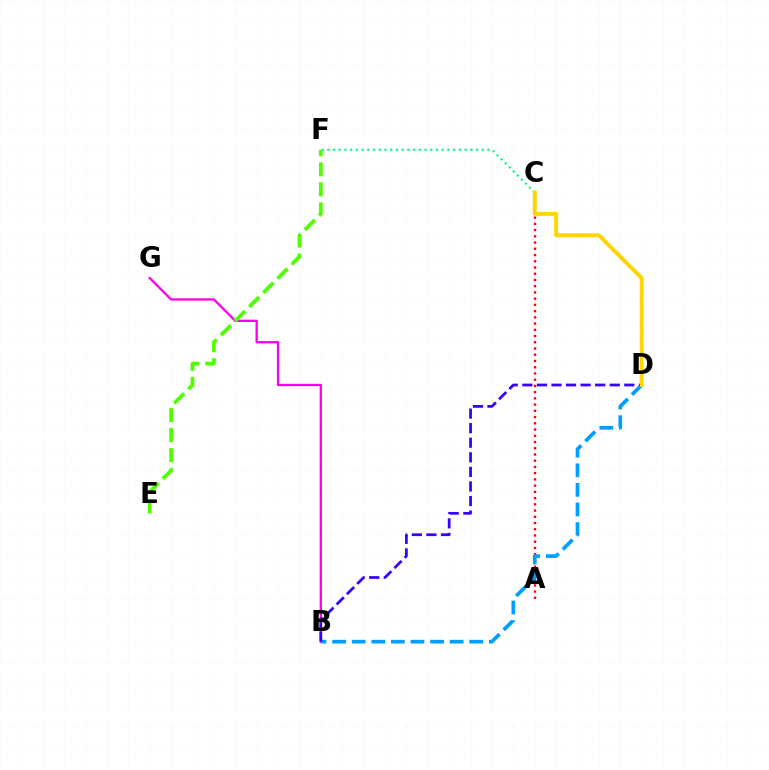{('B', 'G'): [{'color': '#ff00ed', 'line_style': 'solid', 'thickness': 1.66}], ('A', 'C'): [{'color': '#ff0000', 'line_style': 'dotted', 'thickness': 1.69}], ('B', 'D'): [{'color': '#009eff', 'line_style': 'dashed', 'thickness': 2.66}, {'color': '#3700ff', 'line_style': 'dashed', 'thickness': 1.98}], ('C', 'F'): [{'color': '#00ff86', 'line_style': 'dotted', 'thickness': 1.55}], ('C', 'D'): [{'color': '#ffd500', 'line_style': 'solid', 'thickness': 2.83}], ('E', 'F'): [{'color': '#4fff00', 'line_style': 'dashed', 'thickness': 2.72}]}